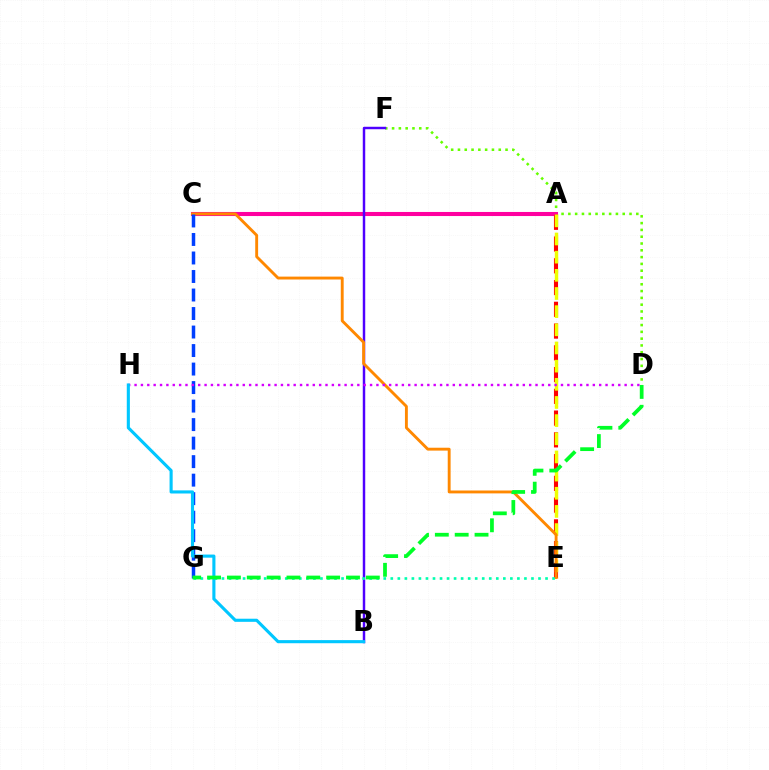{('D', 'F'): [{'color': '#66ff00', 'line_style': 'dotted', 'thickness': 1.85}], ('A', 'C'): [{'color': '#ff00a0', 'line_style': 'solid', 'thickness': 2.93}], ('A', 'E'): [{'color': '#ff0000', 'line_style': 'dashed', 'thickness': 2.96}, {'color': '#eeff00', 'line_style': 'dashed', 'thickness': 2.47}], ('B', 'F'): [{'color': '#4f00ff', 'line_style': 'solid', 'thickness': 1.77}], ('C', 'E'): [{'color': '#ff8800', 'line_style': 'solid', 'thickness': 2.08}], ('C', 'G'): [{'color': '#003fff', 'line_style': 'dashed', 'thickness': 2.51}], ('D', 'H'): [{'color': '#d600ff', 'line_style': 'dotted', 'thickness': 1.73}], ('E', 'G'): [{'color': '#00ffaf', 'line_style': 'dotted', 'thickness': 1.91}], ('B', 'H'): [{'color': '#00c7ff', 'line_style': 'solid', 'thickness': 2.24}], ('D', 'G'): [{'color': '#00ff27', 'line_style': 'dashed', 'thickness': 2.7}]}